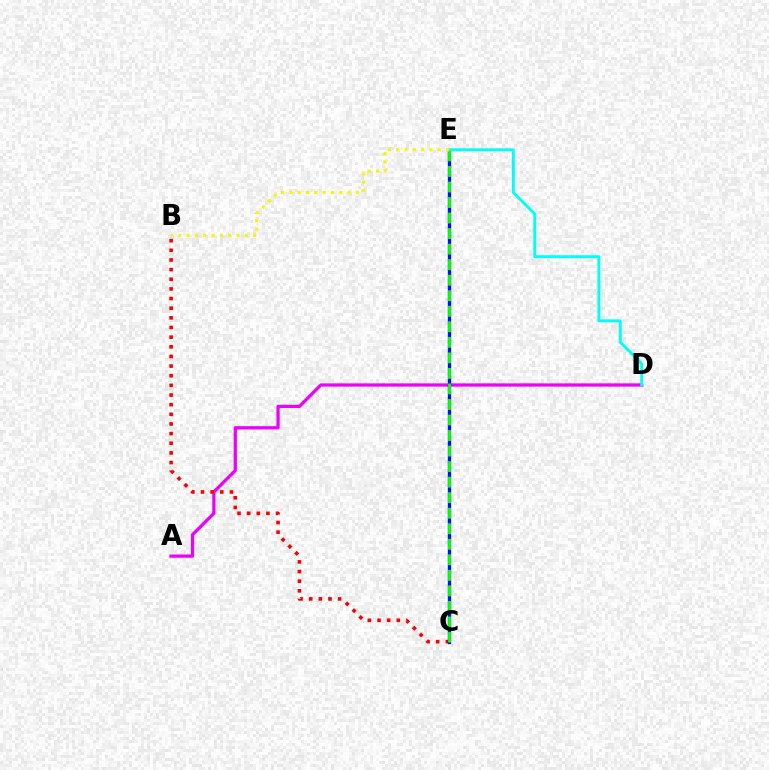{('A', 'D'): [{'color': '#ee00ff', 'line_style': 'solid', 'thickness': 2.35}], ('B', 'C'): [{'color': '#ff0000', 'line_style': 'dotted', 'thickness': 2.62}], ('C', 'E'): [{'color': '#0010ff', 'line_style': 'solid', 'thickness': 2.41}, {'color': '#08ff00', 'line_style': 'dashed', 'thickness': 2.11}], ('D', 'E'): [{'color': '#00fff6', 'line_style': 'solid', 'thickness': 2.08}], ('B', 'E'): [{'color': '#fcf500', 'line_style': 'dotted', 'thickness': 2.26}]}